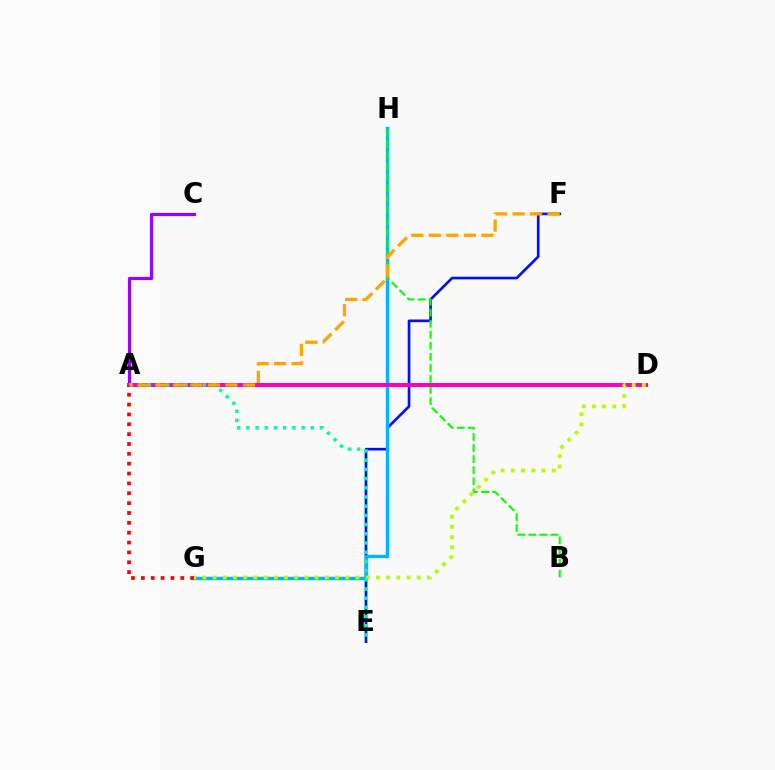{('E', 'F'): [{'color': '#0010ff', 'line_style': 'solid', 'thickness': 1.92}], ('G', 'H'): [{'color': '#00b5ff', 'line_style': 'solid', 'thickness': 2.46}], ('B', 'H'): [{'color': '#08ff00', 'line_style': 'dashed', 'thickness': 1.5}], ('A', 'C'): [{'color': '#9b00ff', 'line_style': 'solid', 'thickness': 2.29}], ('A', 'D'): [{'color': '#ff00bd', 'line_style': 'solid', 'thickness': 2.88}], ('D', 'G'): [{'color': '#b3ff00', 'line_style': 'dotted', 'thickness': 2.77}], ('A', 'E'): [{'color': '#00ff9d', 'line_style': 'dotted', 'thickness': 2.5}], ('A', 'G'): [{'color': '#ff0000', 'line_style': 'dotted', 'thickness': 2.68}], ('A', 'F'): [{'color': '#ffa500', 'line_style': 'dashed', 'thickness': 2.38}]}